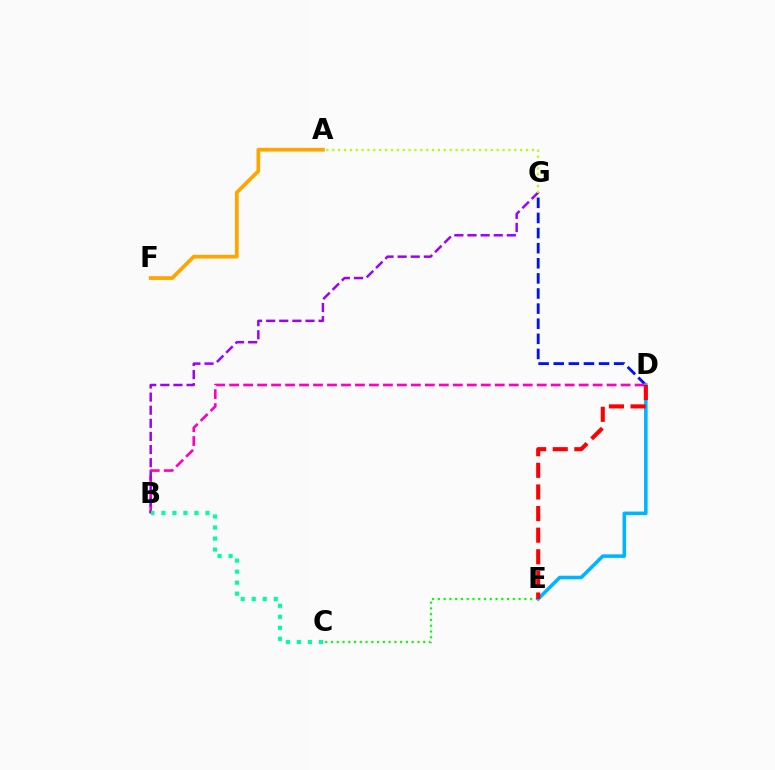{('D', 'G'): [{'color': '#0010ff', 'line_style': 'dashed', 'thickness': 2.05}], ('C', 'E'): [{'color': '#08ff00', 'line_style': 'dotted', 'thickness': 1.57}], ('B', 'D'): [{'color': '#ff00bd', 'line_style': 'dashed', 'thickness': 1.9}], ('B', 'G'): [{'color': '#9b00ff', 'line_style': 'dashed', 'thickness': 1.78}], ('D', 'E'): [{'color': '#00b5ff', 'line_style': 'solid', 'thickness': 2.57}, {'color': '#ff0000', 'line_style': 'dashed', 'thickness': 2.94}], ('B', 'C'): [{'color': '#00ff9d', 'line_style': 'dotted', 'thickness': 2.99}], ('A', 'F'): [{'color': '#ffa500', 'line_style': 'solid', 'thickness': 2.69}], ('A', 'G'): [{'color': '#b3ff00', 'line_style': 'dotted', 'thickness': 1.6}]}